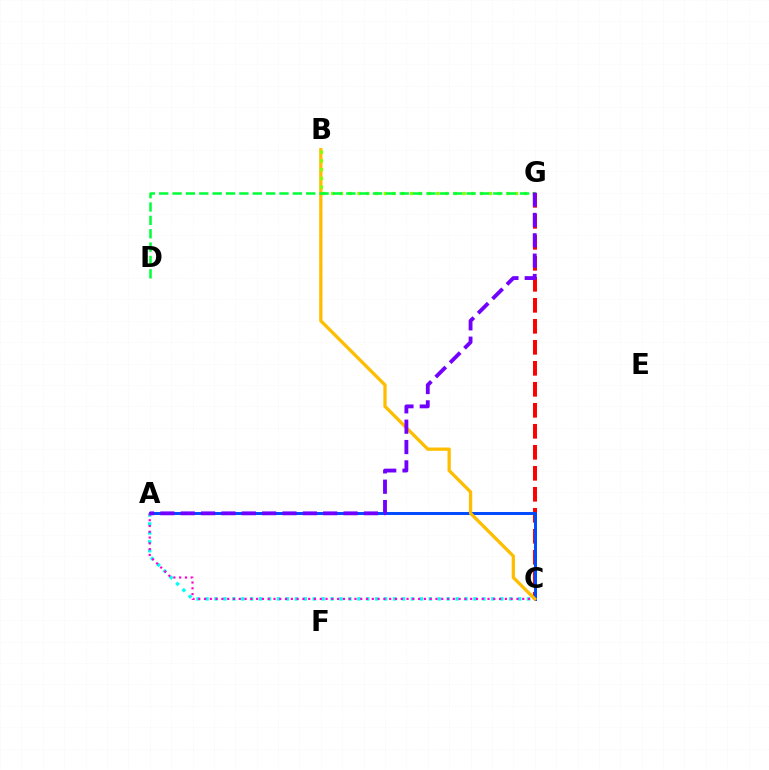{('A', 'C'): [{'color': '#00fff6', 'line_style': 'dotted', 'thickness': 2.43}, {'color': '#004bff', 'line_style': 'solid', 'thickness': 2.13}, {'color': '#ff00cf', 'line_style': 'dotted', 'thickness': 1.57}], ('C', 'G'): [{'color': '#ff0000', 'line_style': 'dashed', 'thickness': 2.85}], ('B', 'C'): [{'color': '#ffbd00', 'line_style': 'solid', 'thickness': 2.37}], ('B', 'G'): [{'color': '#84ff00', 'line_style': 'dotted', 'thickness': 2.38}], ('D', 'G'): [{'color': '#00ff39', 'line_style': 'dashed', 'thickness': 1.82}], ('A', 'G'): [{'color': '#7200ff', 'line_style': 'dashed', 'thickness': 2.76}]}